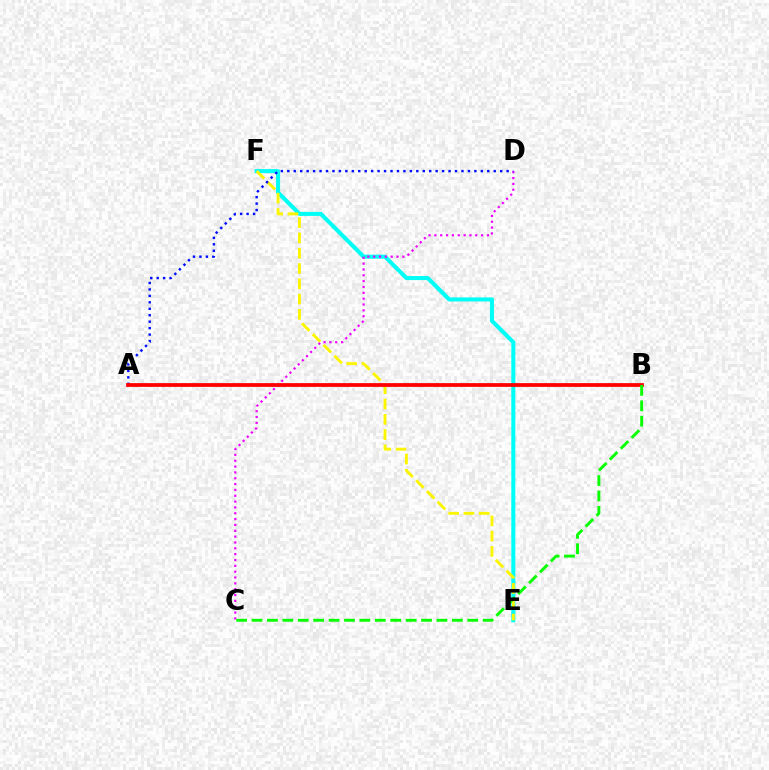{('E', 'F'): [{'color': '#00fff6', 'line_style': 'solid', 'thickness': 2.92}, {'color': '#fcf500', 'line_style': 'dashed', 'thickness': 2.08}], ('C', 'D'): [{'color': '#ee00ff', 'line_style': 'dotted', 'thickness': 1.59}], ('A', 'D'): [{'color': '#0010ff', 'line_style': 'dotted', 'thickness': 1.75}], ('A', 'B'): [{'color': '#ff0000', 'line_style': 'solid', 'thickness': 2.7}], ('B', 'C'): [{'color': '#08ff00', 'line_style': 'dashed', 'thickness': 2.09}]}